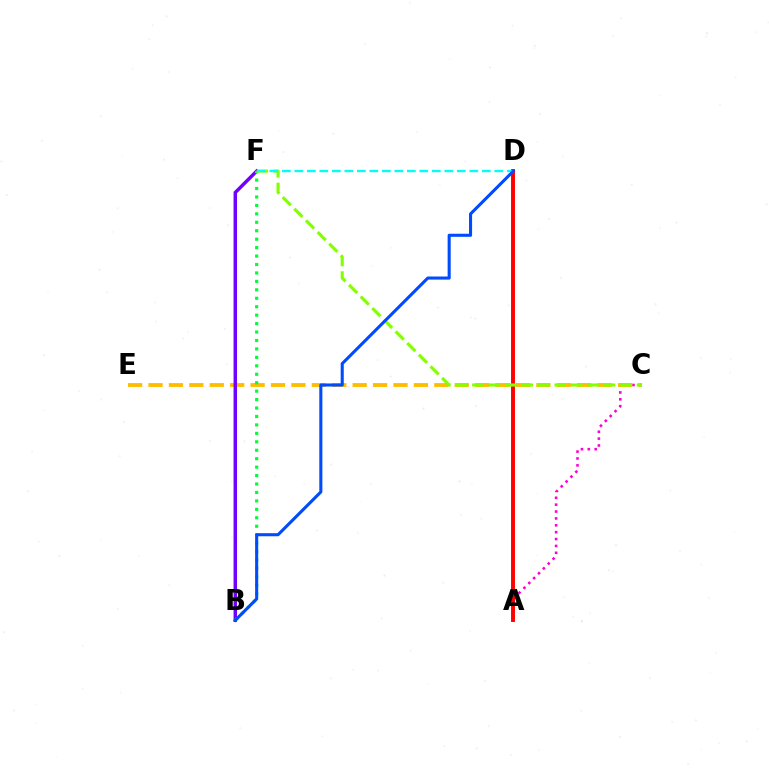{('A', 'C'): [{'color': '#ff00cf', 'line_style': 'dotted', 'thickness': 1.87}], ('C', 'E'): [{'color': '#ffbd00', 'line_style': 'dashed', 'thickness': 2.77}], ('A', 'D'): [{'color': '#ff0000', 'line_style': 'solid', 'thickness': 2.83}], ('B', 'F'): [{'color': '#7200ff', 'line_style': 'solid', 'thickness': 2.48}, {'color': '#00ff39', 'line_style': 'dotted', 'thickness': 2.29}], ('C', 'F'): [{'color': '#84ff00', 'line_style': 'dashed', 'thickness': 2.24}], ('D', 'F'): [{'color': '#00fff6', 'line_style': 'dashed', 'thickness': 1.7}], ('B', 'D'): [{'color': '#004bff', 'line_style': 'solid', 'thickness': 2.22}]}